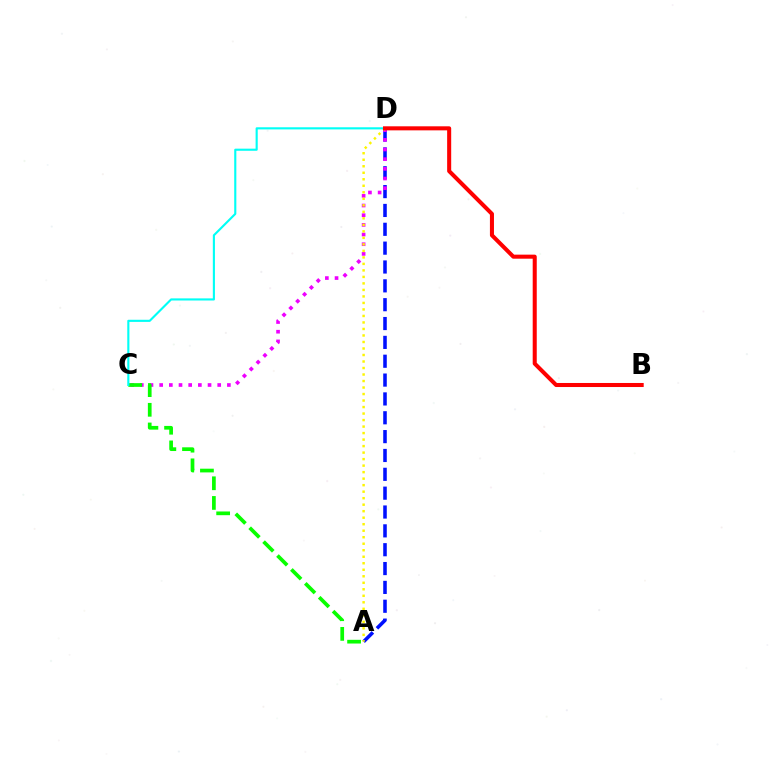{('A', 'D'): [{'color': '#0010ff', 'line_style': 'dashed', 'thickness': 2.56}, {'color': '#fcf500', 'line_style': 'dotted', 'thickness': 1.77}], ('C', 'D'): [{'color': '#ee00ff', 'line_style': 'dotted', 'thickness': 2.63}, {'color': '#00fff6', 'line_style': 'solid', 'thickness': 1.53}], ('A', 'C'): [{'color': '#08ff00', 'line_style': 'dashed', 'thickness': 2.67}], ('B', 'D'): [{'color': '#ff0000', 'line_style': 'solid', 'thickness': 2.91}]}